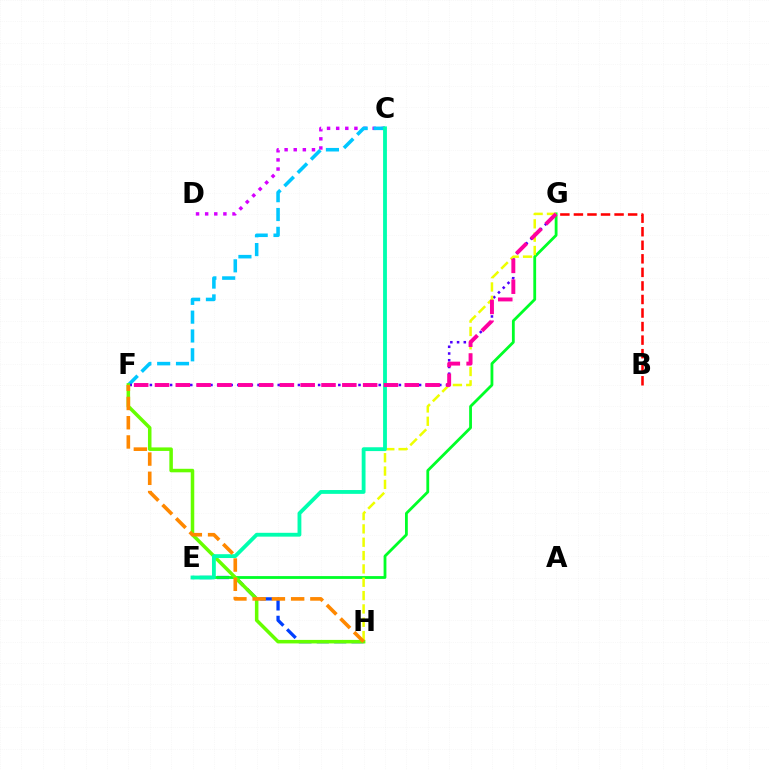{('C', 'D'): [{'color': '#d600ff', 'line_style': 'dotted', 'thickness': 2.48}], ('C', 'F'): [{'color': '#00c7ff', 'line_style': 'dashed', 'thickness': 2.56}], ('F', 'G'): [{'color': '#4f00ff', 'line_style': 'dotted', 'thickness': 1.83}, {'color': '#ff00a0', 'line_style': 'dashed', 'thickness': 2.83}], ('E', 'H'): [{'color': '#003fff', 'line_style': 'dashed', 'thickness': 2.36}], ('E', 'G'): [{'color': '#00ff27', 'line_style': 'solid', 'thickness': 2.02}], ('G', 'H'): [{'color': '#eeff00', 'line_style': 'dashed', 'thickness': 1.81}], ('F', 'H'): [{'color': '#66ff00', 'line_style': 'solid', 'thickness': 2.54}, {'color': '#ff8800', 'line_style': 'dashed', 'thickness': 2.61}], ('C', 'E'): [{'color': '#00ffaf', 'line_style': 'solid', 'thickness': 2.76}], ('B', 'G'): [{'color': '#ff0000', 'line_style': 'dashed', 'thickness': 1.84}]}